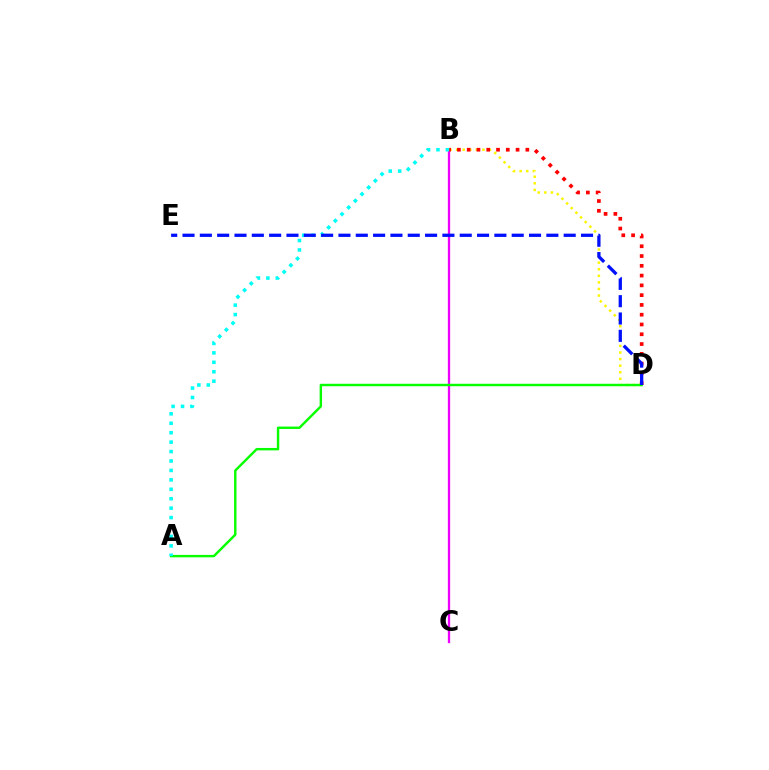{('B', 'C'): [{'color': '#ee00ff', 'line_style': 'solid', 'thickness': 1.66}], ('B', 'D'): [{'color': '#fcf500', 'line_style': 'dotted', 'thickness': 1.79}, {'color': '#ff0000', 'line_style': 'dotted', 'thickness': 2.66}], ('A', 'D'): [{'color': '#08ff00', 'line_style': 'solid', 'thickness': 1.74}], ('A', 'B'): [{'color': '#00fff6', 'line_style': 'dotted', 'thickness': 2.56}], ('D', 'E'): [{'color': '#0010ff', 'line_style': 'dashed', 'thickness': 2.35}]}